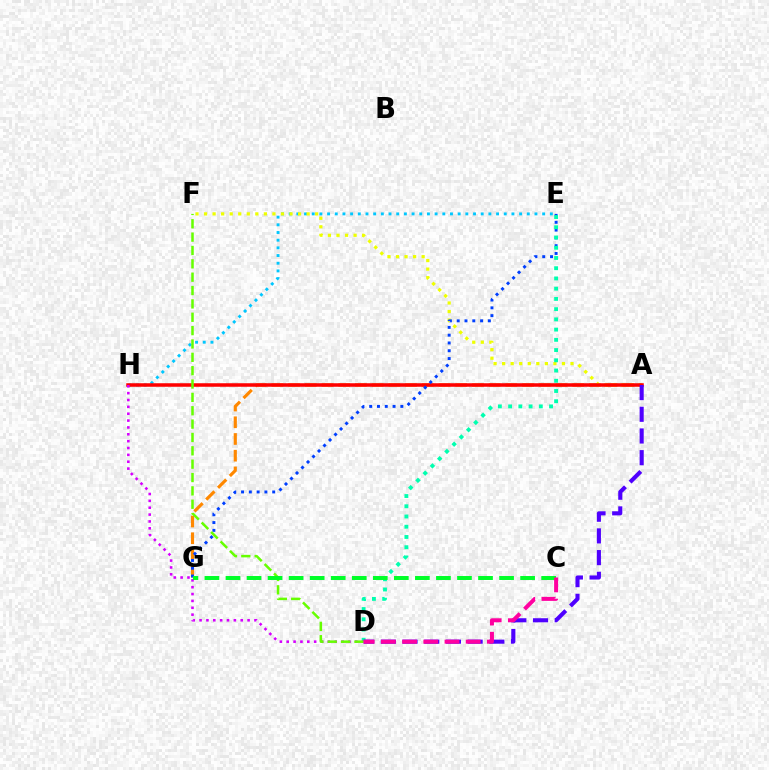{('A', 'G'): [{'color': '#ff8800', 'line_style': 'dashed', 'thickness': 2.27}], ('E', 'H'): [{'color': '#00c7ff', 'line_style': 'dotted', 'thickness': 2.09}], ('A', 'F'): [{'color': '#eeff00', 'line_style': 'dotted', 'thickness': 2.32}], ('A', 'H'): [{'color': '#ff0000', 'line_style': 'solid', 'thickness': 2.54}], ('E', 'G'): [{'color': '#003fff', 'line_style': 'dotted', 'thickness': 2.12}], ('D', 'E'): [{'color': '#00ffaf', 'line_style': 'dotted', 'thickness': 2.78}], ('A', 'D'): [{'color': '#4f00ff', 'line_style': 'dashed', 'thickness': 2.95}], ('D', 'H'): [{'color': '#d600ff', 'line_style': 'dotted', 'thickness': 1.86}], ('D', 'F'): [{'color': '#66ff00', 'line_style': 'dashed', 'thickness': 1.81}], ('C', 'G'): [{'color': '#00ff27', 'line_style': 'dashed', 'thickness': 2.86}], ('C', 'D'): [{'color': '#ff00a0', 'line_style': 'dashed', 'thickness': 2.88}]}